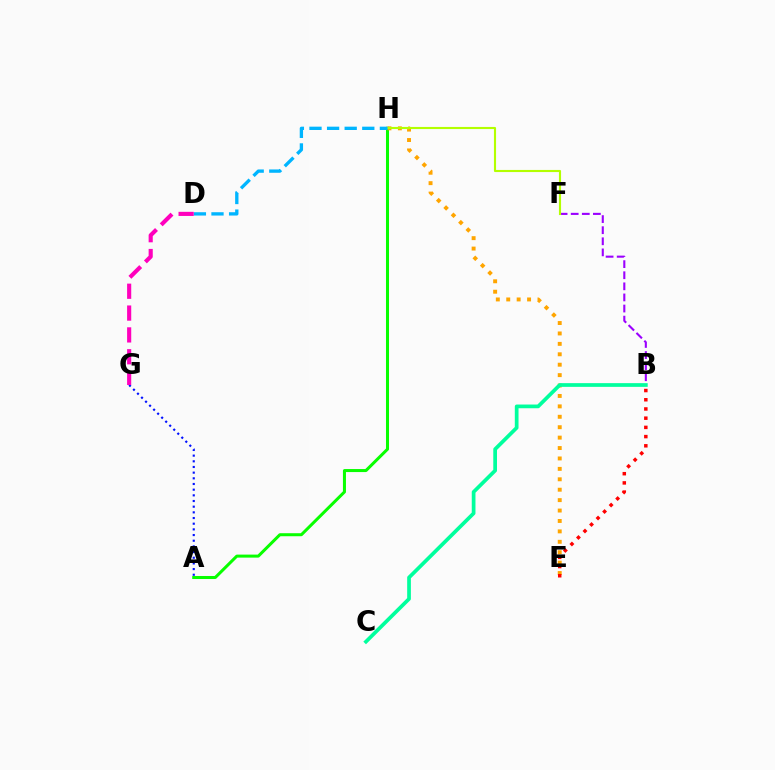{('A', 'H'): [{'color': '#08ff00', 'line_style': 'solid', 'thickness': 2.18}], ('E', 'H'): [{'color': '#ffa500', 'line_style': 'dotted', 'thickness': 2.83}], ('B', 'F'): [{'color': '#9b00ff', 'line_style': 'dashed', 'thickness': 1.51}], ('F', 'H'): [{'color': '#b3ff00', 'line_style': 'solid', 'thickness': 1.53}], ('B', 'C'): [{'color': '#00ff9d', 'line_style': 'solid', 'thickness': 2.67}], ('B', 'E'): [{'color': '#ff0000', 'line_style': 'dotted', 'thickness': 2.5}], ('A', 'G'): [{'color': '#0010ff', 'line_style': 'dotted', 'thickness': 1.54}], ('D', 'H'): [{'color': '#00b5ff', 'line_style': 'dashed', 'thickness': 2.39}], ('D', 'G'): [{'color': '#ff00bd', 'line_style': 'dashed', 'thickness': 2.97}]}